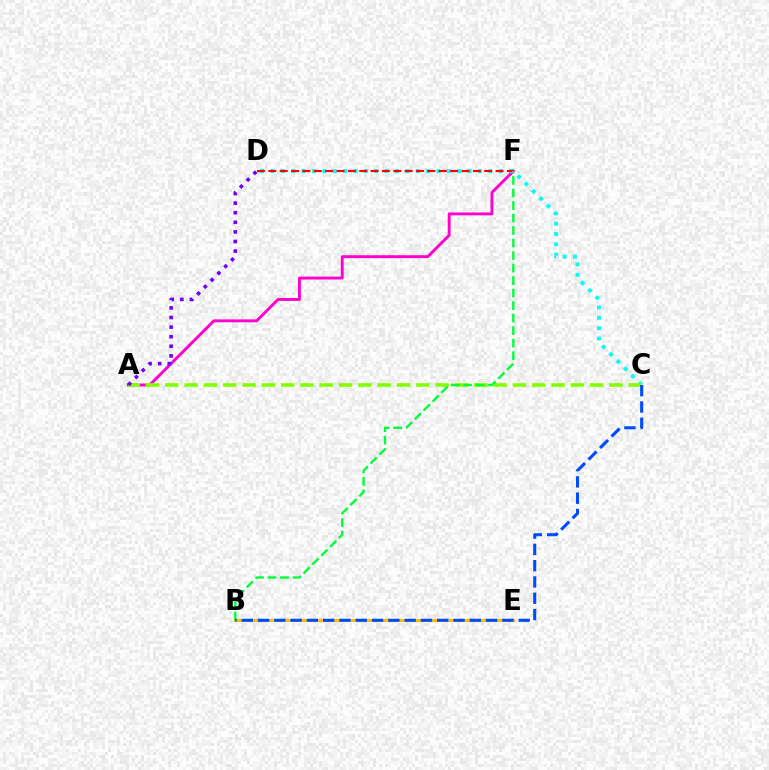{('A', 'F'): [{'color': '#ff00cf', 'line_style': 'solid', 'thickness': 2.09}], ('C', 'D'): [{'color': '#00fff6', 'line_style': 'dotted', 'thickness': 2.82}], ('A', 'C'): [{'color': '#84ff00', 'line_style': 'dashed', 'thickness': 2.62}], ('D', 'F'): [{'color': '#ff0000', 'line_style': 'dashed', 'thickness': 1.54}], ('B', 'E'): [{'color': '#ffbd00', 'line_style': 'solid', 'thickness': 2.14}], ('B', 'F'): [{'color': '#00ff39', 'line_style': 'dashed', 'thickness': 1.7}], ('B', 'C'): [{'color': '#004bff', 'line_style': 'dashed', 'thickness': 2.21}], ('A', 'D'): [{'color': '#7200ff', 'line_style': 'dotted', 'thickness': 2.61}]}